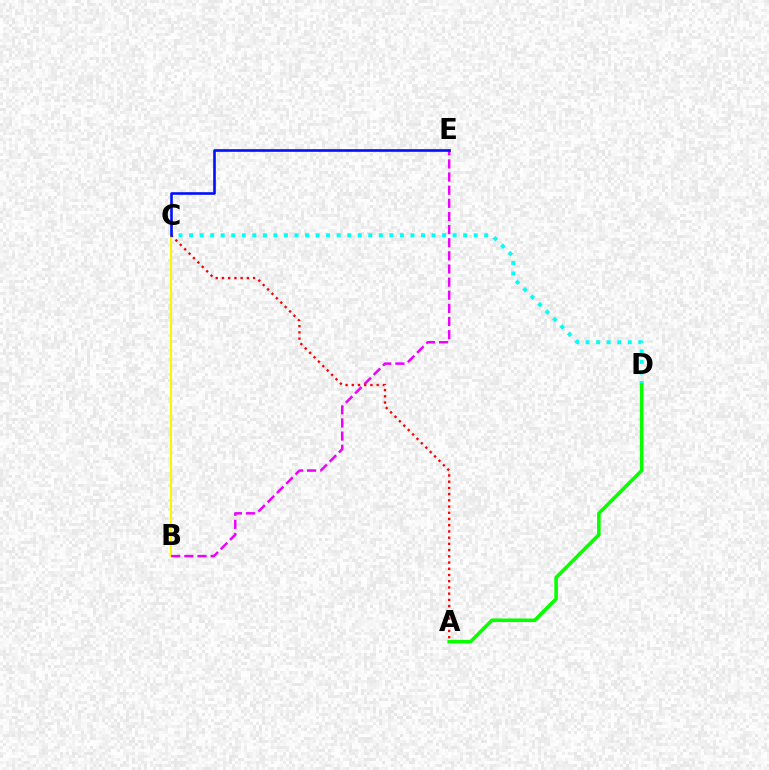{('A', 'C'): [{'color': '#ff0000', 'line_style': 'dotted', 'thickness': 1.69}], ('B', 'C'): [{'color': '#fcf500', 'line_style': 'solid', 'thickness': 1.54}], ('B', 'E'): [{'color': '#ee00ff', 'line_style': 'dashed', 'thickness': 1.78}], ('C', 'D'): [{'color': '#00fff6', 'line_style': 'dotted', 'thickness': 2.86}], ('A', 'D'): [{'color': '#08ff00', 'line_style': 'solid', 'thickness': 2.58}], ('C', 'E'): [{'color': '#0010ff', 'line_style': 'solid', 'thickness': 1.88}]}